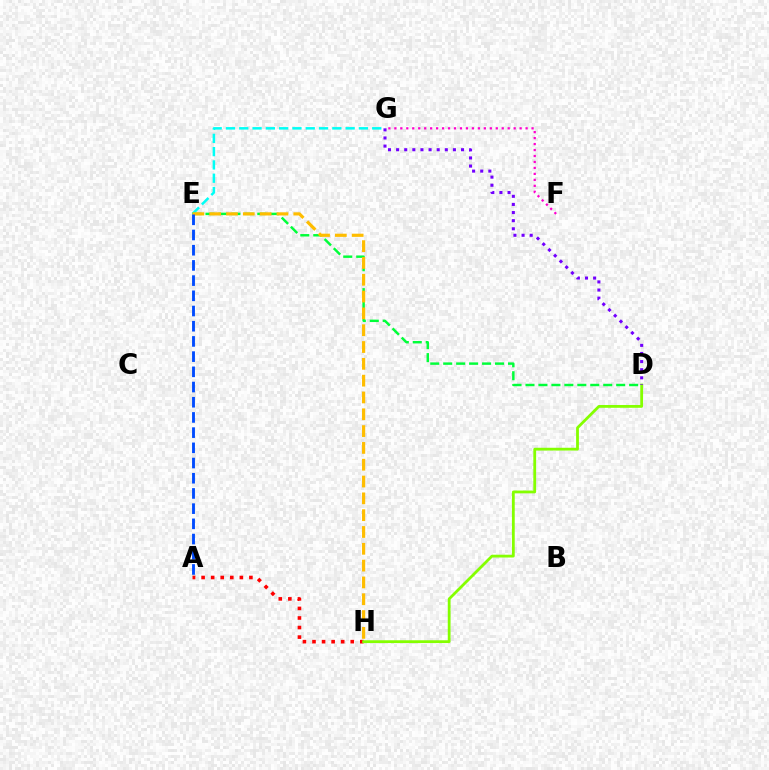{('E', 'G'): [{'color': '#00fff6', 'line_style': 'dashed', 'thickness': 1.81}], ('D', 'E'): [{'color': '#00ff39', 'line_style': 'dashed', 'thickness': 1.76}], ('A', 'H'): [{'color': '#ff0000', 'line_style': 'dotted', 'thickness': 2.6}], ('D', 'H'): [{'color': '#84ff00', 'line_style': 'solid', 'thickness': 2.01}], ('D', 'G'): [{'color': '#7200ff', 'line_style': 'dotted', 'thickness': 2.21}], ('E', 'H'): [{'color': '#ffbd00', 'line_style': 'dashed', 'thickness': 2.28}], ('A', 'E'): [{'color': '#004bff', 'line_style': 'dashed', 'thickness': 2.07}], ('F', 'G'): [{'color': '#ff00cf', 'line_style': 'dotted', 'thickness': 1.62}]}